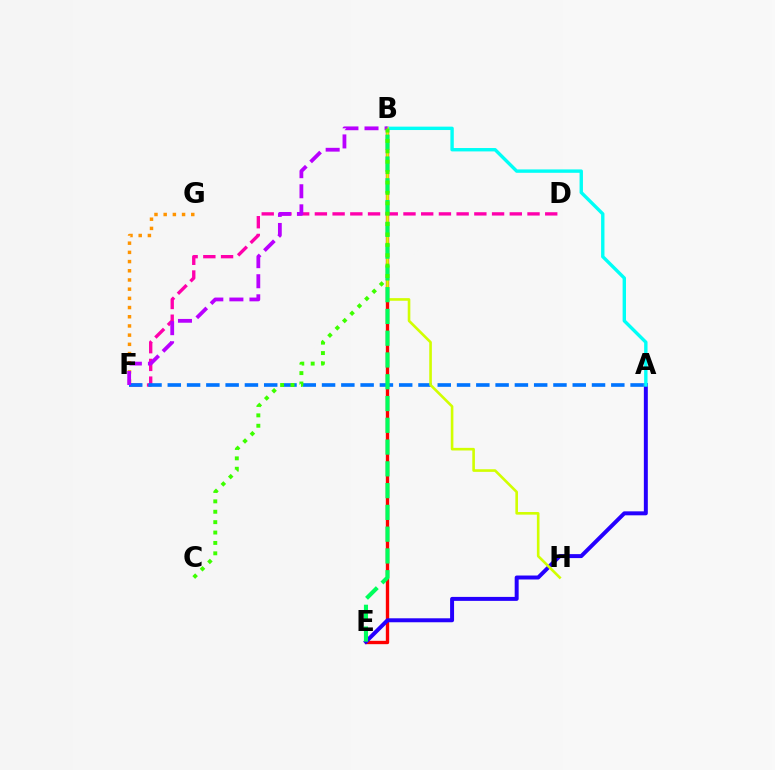{('B', 'E'): [{'color': '#ff0000', 'line_style': 'solid', 'thickness': 2.41}, {'color': '#00ff5c', 'line_style': 'dashed', 'thickness': 2.96}], ('A', 'E'): [{'color': '#2500ff', 'line_style': 'solid', 'thickness': 2.86}], ('A', 'B'): [{'color': '#00fff6', 'line_style': 'solid', 'thickness': 2.44}], ('D', 'F'): [{'color': '#ff00ac', 'line_style': 'dashed', 'thickness': 2.41}], ('A', 'F'): [{'color': '#0074ff', 'line_style': 'dashed', 'thickness': 2.62}], ('F', 'G'): [{'color': '#ff9400', 'line_style': 'dotted', 'thickness': 2.5}], ('B', 'H'): [{'color': '#d1ff00', 'line_style': 'solid', 'thickness': 1.88}], ('B', 'F'): [{'color': '#b900ff', 'line_style': 'dashed', 'thickness': 2.73}], ('B', 'C'): [{'color': '#3dff00', 'line_style': 'dotted', 'thickness': 2.82}]}